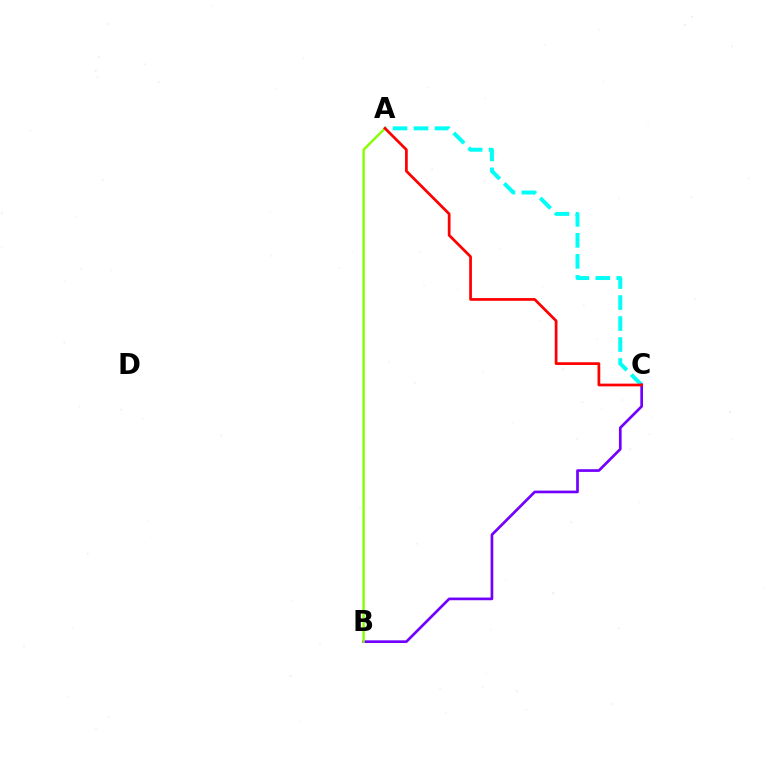{('A', 'C'): [{'color': '#00fff6', 'line_style': 'dashed', 'thickness': 2.85}, {'color': '#ff0000', 'line_style': 'solid', 'thickness': 1.97}], ('B', 'C'): [{'color': '#7200ff', 'line_style': 'solid', 'thickness': 1.94}], ('A', 'B'): [{'color': '#84ff00', 'line_style': 'solid', 'thickness': 1.71}]}